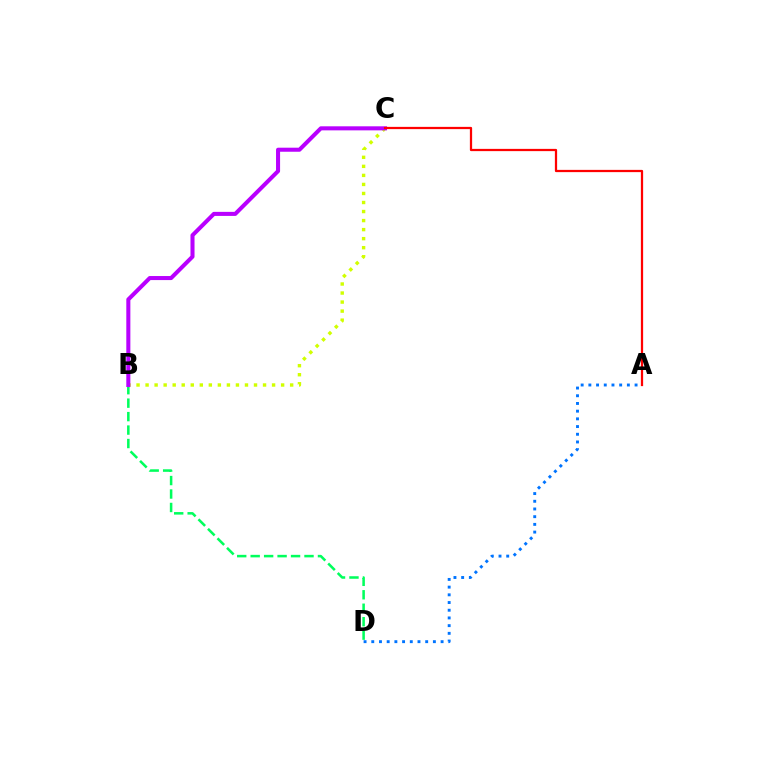{('B', 'C'): [{'color': '#d1ff00', 'line_style': 'dotted', 'thickness': 2.46}, {'color': '#b900ff', 'line_style': 'solid', 'thickness': 2.92}], ('B', 'D'): [{'color': '#00ff5c', 'line_style': 'dashed', 'thickness': 1.83}], ('A', 'D'): [{'color': '#0074ff', 'line_style': 'dotted', 'thickness': 2.09}], ('A', 'C'): [{'color': '#ff0000', 'line_style': 'solid', 'thickness': 1.62}]}